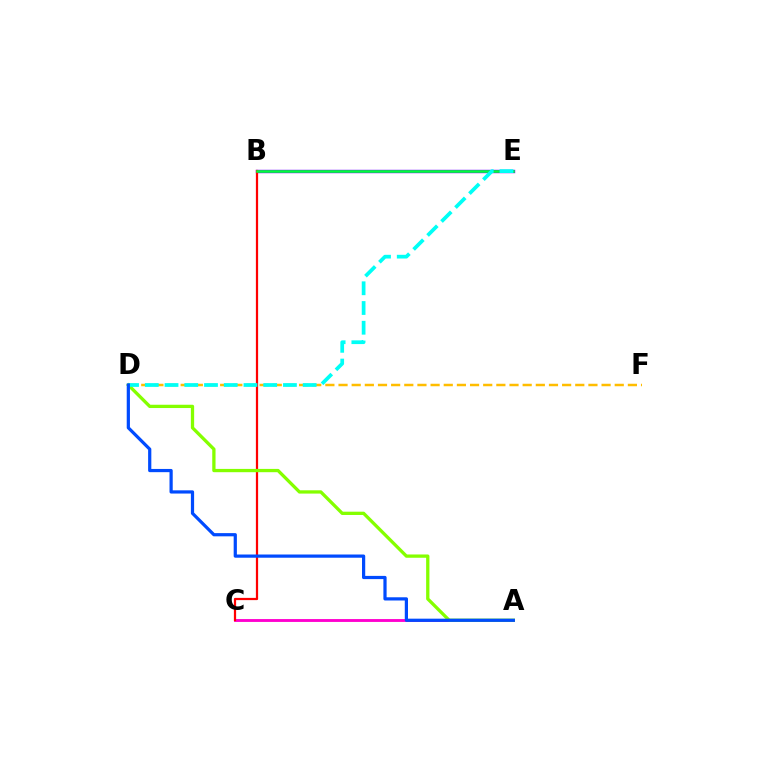{('A', 'C'): [{'color': '#ff00cf', 'line_style': 'solid', 'thickness': 2.06}], ('B', 'E'): [{'color': '#7200ff', 'line_style': 'solid', 'thickness': 2.45}, {'color': '#00ff39', 'line_style': 'solid', 'thickness': 1.85}], ('D', 'F'): [{'color': '#ffbd00', 'line_style': 'dashed', 'thickness': 1.79}], ('B', 'C'): [{'color': '#ff0000', 'line_style': 'solid', 'thickness': 1.61}], ('A', 'D'): [{'color': '#84ff00', 'line_style': 'solid', 'thickness': 2.37}, {'color': '#004bff', 'line_style': 'solid', 'thickness': 2.32}], ('D', 'E'): [{'color': '#00fff6', 'line_style': 'dashed', 'thickness': 2.68}]}